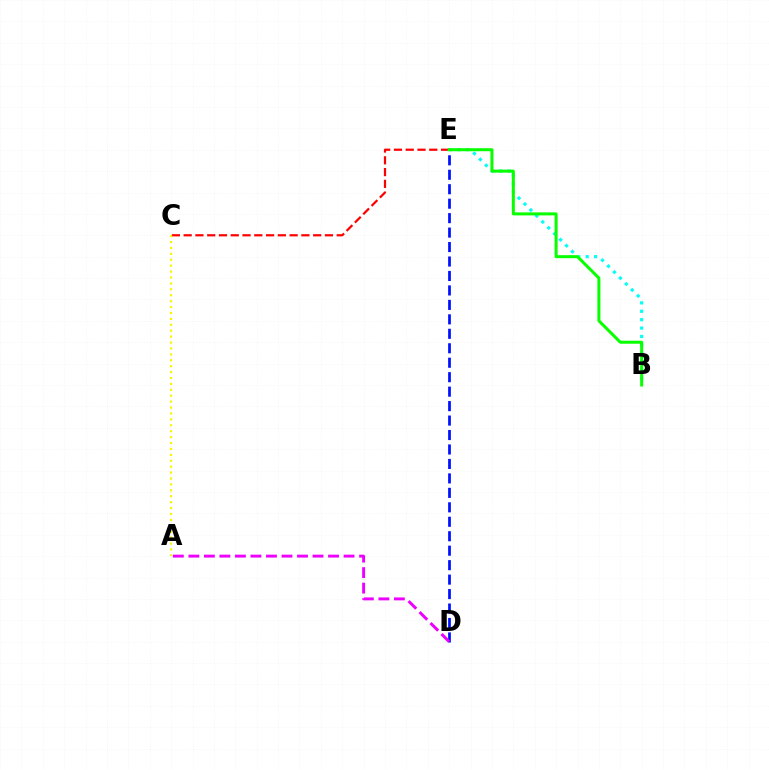{('C', 'E'): [{'color': '#ff0000', 'line_style': 'dashed', 'thickness': 1.6}], ('A', 'C'): [{'color': '#fcf500', 'line_style': 'dotted', 'thickness': 1.61}], ('B', 'E'): [{'color': '#00fff6', 'line_style': 'dotted', 'thickness': 2.28}, {'color': '#08ff00', 'line_style': 'solid', 'thickness': 2.17}], ('D', 'E'): [{'color': '#0010ff', 'line_style': 'dashed', 'thickness': 1.96}], ('A', 'D'): [{'color': '#ee00ff', 'line_style': 'dashed', 'thickness': 2.11}]}